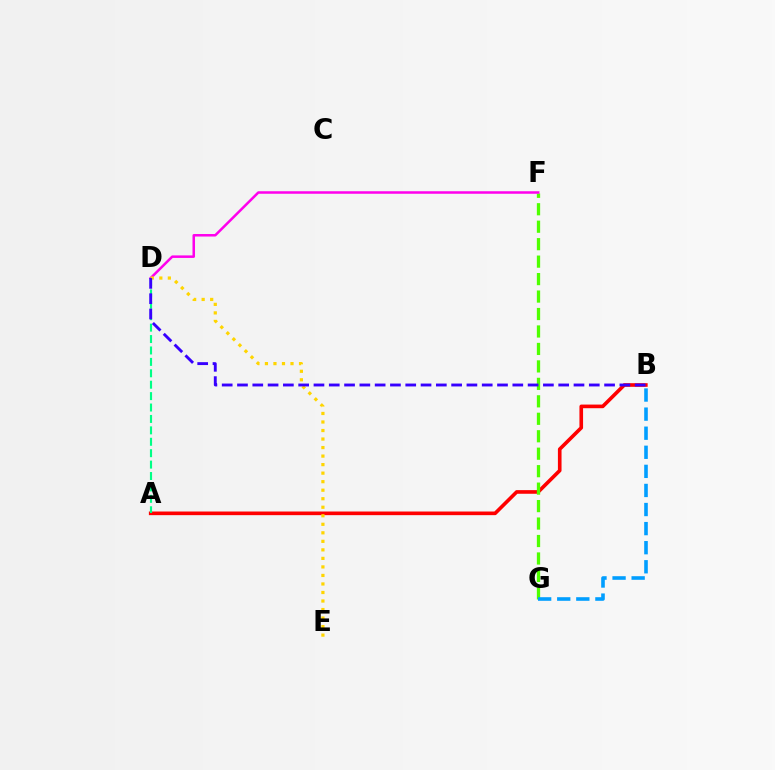{('A', 'B'): [{'color': '#ff0000', 'line_style': 'solid', 'thickness': 2.62}], ('F', 'G'): [{'color': '#4fff00', 'line_style': 'dashed', 'thickness': 2.37}], ('D', 'F'): [{'color': '#ff00ed', 'line_style': 'solid', 'thickness': 1.81}], ('B', 'G'): [{'color': '#009eff', 'line_style': 'dashed', 'thickness': 2.59}], ('A', 'D'): [{'color': '#00ff86', 'line_style': 'dashed', 'thickness': 1.55}], ('D', 'E'): [{'color': '#ffd500', 'line_style': 'dotted', 'thickness': 2.32}], ('B', 'D'): [{'color': '#3700ff', 'line_style': 'dashed', 'thickness': 2.08}]}